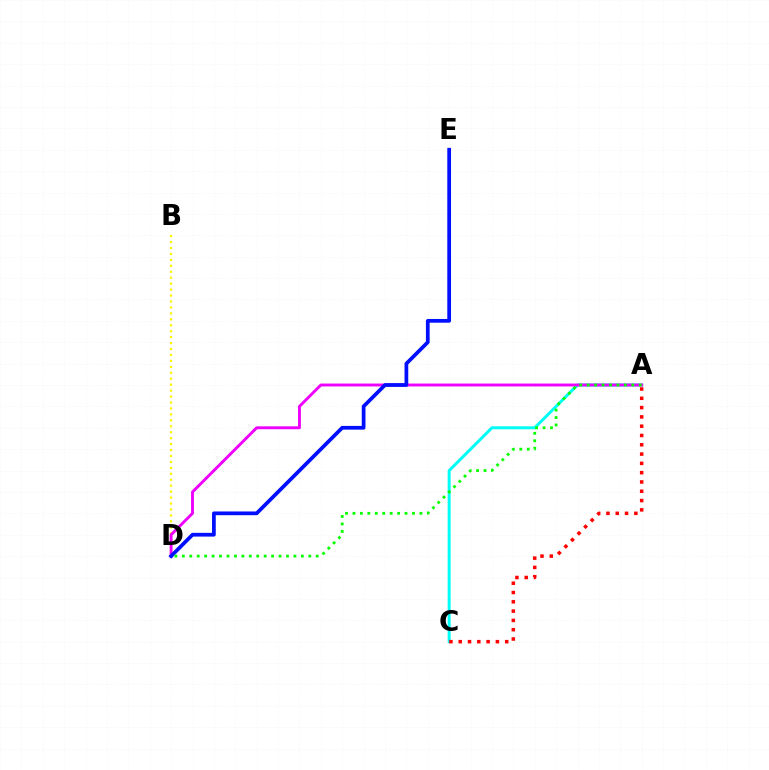{('B', 'D'): [{'color': '#fcf500', 'line_style': 'dotted', 'thickness': 1.61}], ('A', 'C'): [{'color': '#00fff6', 'line_style': 'solid', 'thickness': 2.15}, {'color': '#ff0000', 'line_style': 'dotted', 'thickness': 2.53}], ('A', 'D'): [{'color': '#ee00ff', 'line_style': 'solid', 'thickness': 2.09}, {'color': '#08ff00', 'line_style': 'dotted', 'thickness': 2.02}], ('D', 'E'): [{'color': '#0010ff', 'line_style': 'solid', 'thickness': 2.69}]}